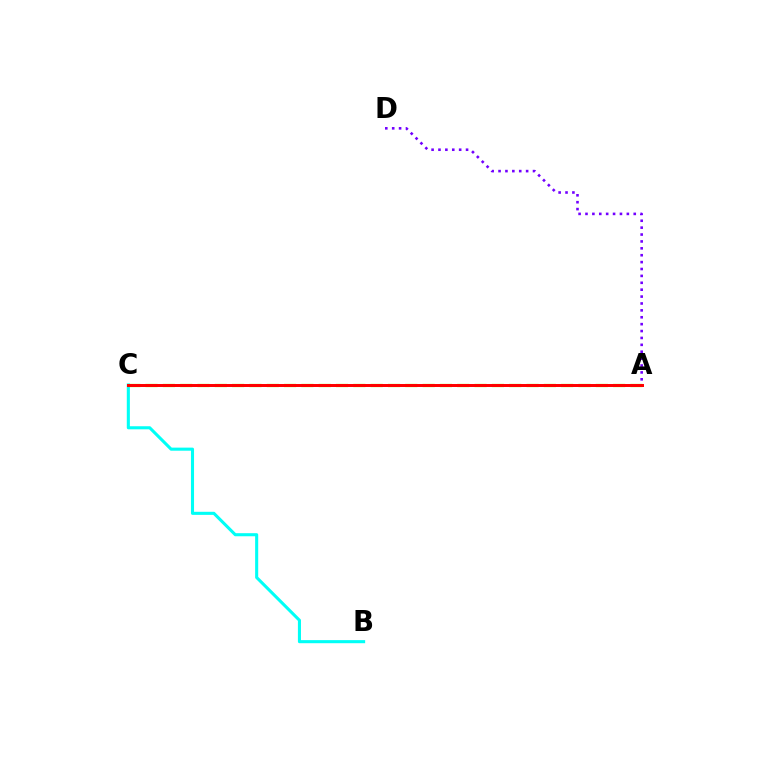{('A', 'D'): [{'color': '#7200ff', 'line_style': 'dotted', 'thickness': 1.87}], ('B', 'C'): [{'color': '#00fff6', 'line_style': 'solid', 'thickness': 2.22}], ('A', 'C'): [{'color': '#84ff00', 'line_style': 'dashed', 'thickness': 2.35}, {'color': '#ff0000', 'line_style': 'solid', 'thickness': 2.14}]}